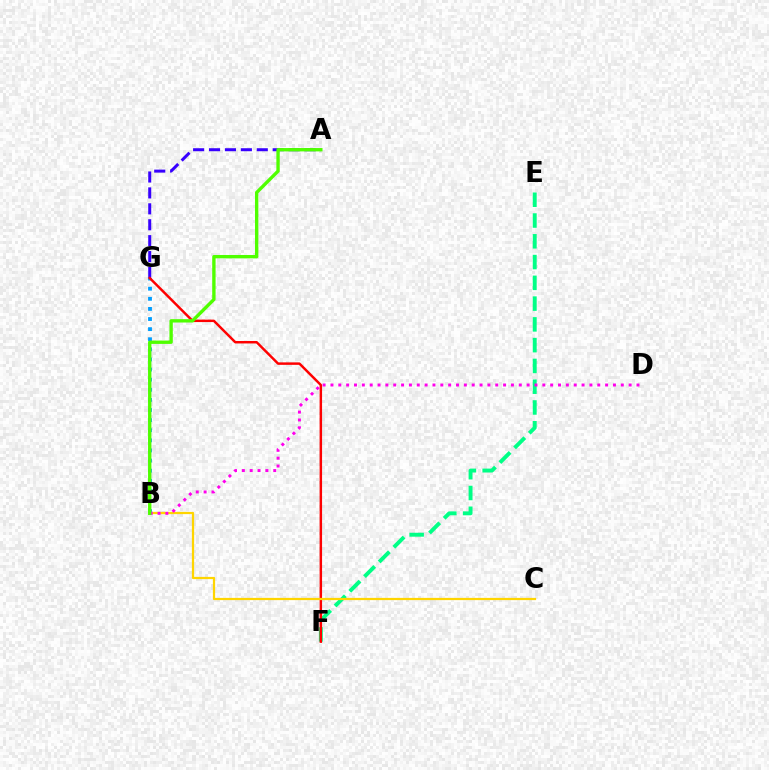{('B', 'G'): [{'color': '#009eff', 'line_style': 'dotted', 'thickness': 2.75}], ('A', 'G'): [{'color': '#3700ff', 'line_style': 'dashed', 'thickness': 2.16}], ('E', 'F'): [{'color': '#00ff86', 'line_style': 'dashed', 'thickness': 2.82}], ('F', 'G'): [{'color': '#ff0000', 'line_style': 'solid', 'thickness': 1.77}], ('B', 'C'): [{'color': '#ffd500', 'line_style': 'solid', 'thickness': 1.61}], ('B', 'D'): [{'color': '#ff00ed', 'line_style': 'dotted', 'thickness': 2.13}], ('A', 'B'): [{'color': '#4fff00', 'line_style': 'solid', 'thickness': 2.42}]}